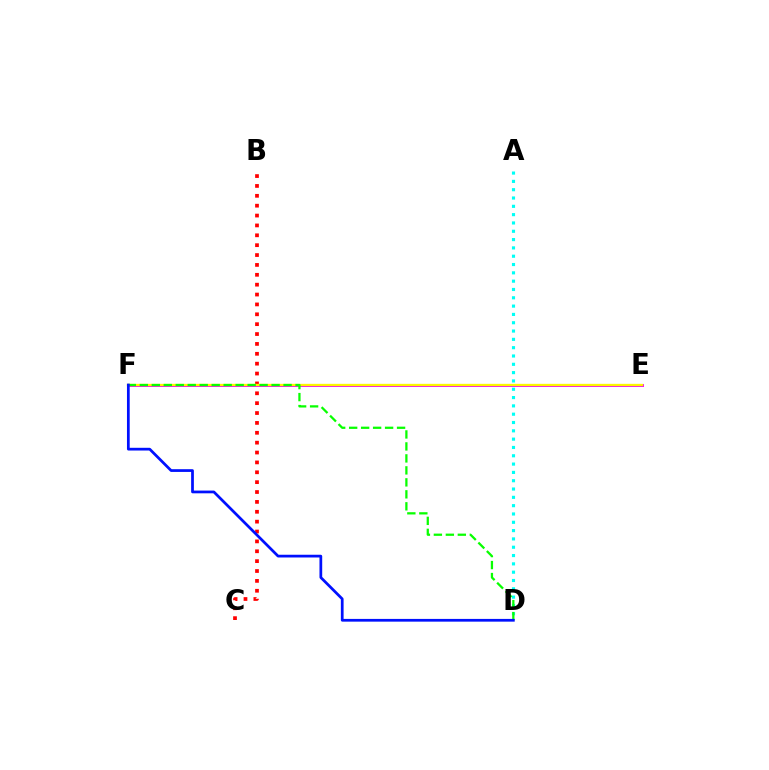{('B', 'C'): [{'color': '#ff0000', 'line_style': 'dotted', 'thickness': 2.68}], ('A', 'D'): [{'color': '#00fff6', 'line_style': 'dotted', 'thickness': 2.26}], ('E', 'F'): [{'color': '#ee00ff', 'line_style': 'solid', 'thickness': 2.1}, {'color': '#fcf500', 'line_style': 'solid', 'thickness': 1.67}], ('D', 'F'): [{'color': '#08ff00', 'line_style': 'dashed', 'thickness': 1.63}, {'color': '#0010ff', 'line_style': 'solid', 'thickness': 1.97}]}